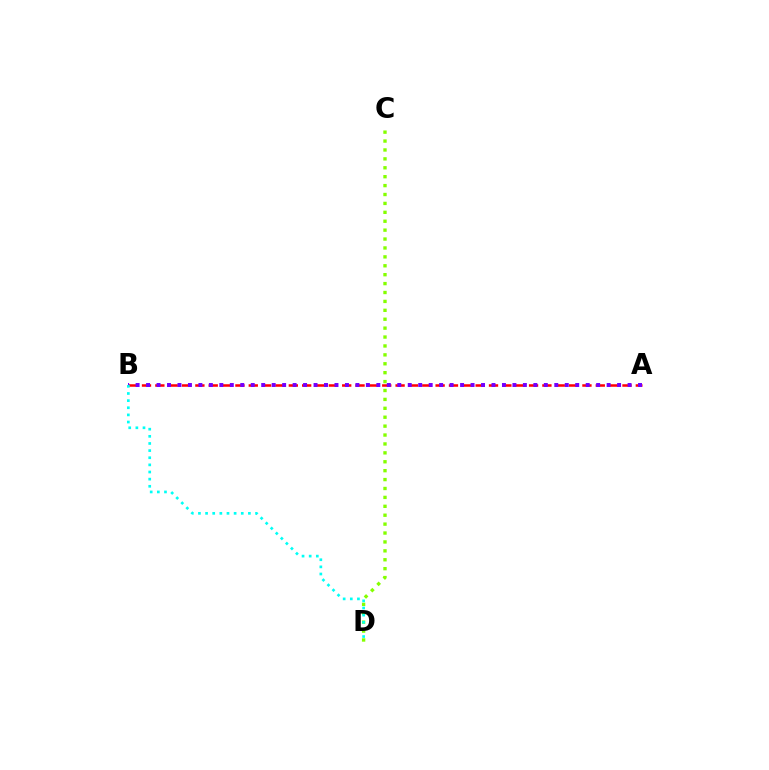{('C', 'D'): [{'color': '#84ff00', 'line_style': 'dotted', 'thickness': 2.42}], ('A', 'B'): [{'color': '#ff0000', 'line_style': 'dashed', 'thickness': 1.81}, {'color': '#7200ff', 'line_style': 'dotted', 'thickness': 2.84}], ('B', 'D'): [{'color': '#00fff6', 'line_style': 'dotted', 'thickness': 1.94}]}